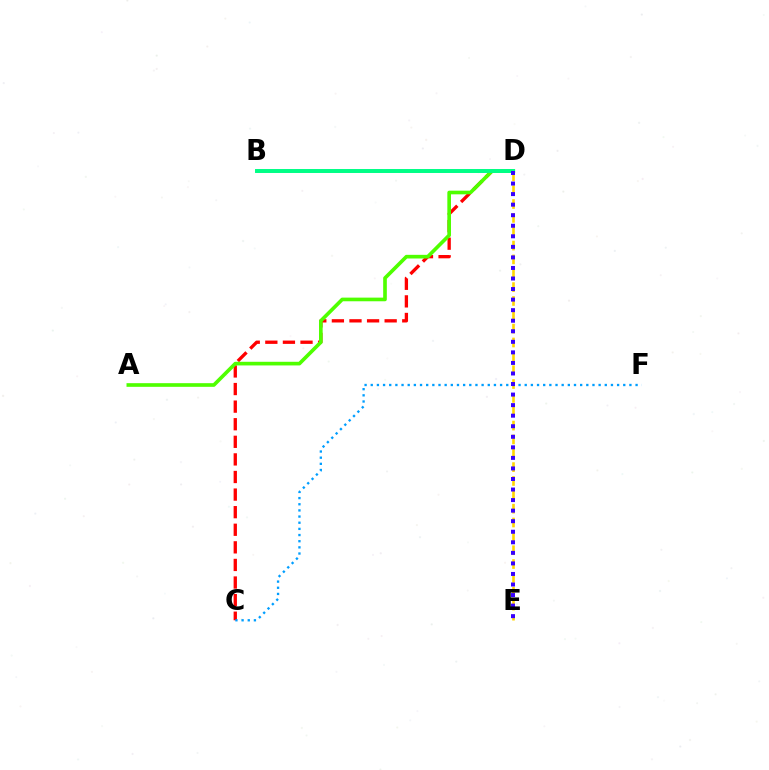{('D', 'E'): [{'color': '#ffd500', 'line_style': 'dashed', 'thickness': 1.88}, {'color': '#3700ff', 'line_style': 'dotted', 'thickness': 2.87}], ('C', 'D'): [{'color': '#ff0000', 'line_style': 'dashed', 'thickness': 2.39}], ('B', 'D'): [{'color': '#ff00ed', 'line_style': 'dashed', 'thickness': 1.75}, {'color': '#00ff86', 'line_style': 'solid', 'thickness': 2.85}], ('A', 'D'): [{'color': '#4fff00', 'line_style': 'solid', 'thickness': 2.63}], ('C', 'F'): [{'color': '#009eff', 'line_style': 'dotted', 'thickness': 1.67}]}